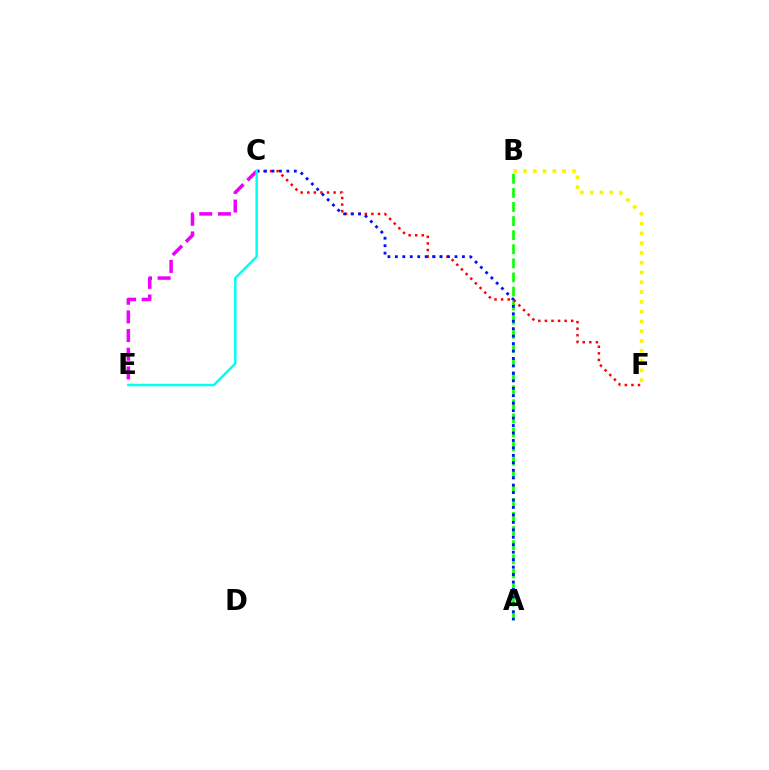{('A', 'B'): [{'color': '#08ff00', 'line_style': 'dashed', 'thickness': 1.91}], ('C', 'F'): [{'color': '#ff0000', 'line_style': 'dotted', 'thickness': 1.79}], ('A', 'C'): [{'color': '#0010ff', 'line_style': 'dotted', 'thickness': 2.02}], ('B', 'F'): [{'color': '#fcf500', 'line_style': 'dotted', 'thickness': 2.66}], ('C', 'E'): [{'color': '#ee00ff', 'line_style': 'dashed', 'thickness': 2.53}, {'color': '#00fff6', 'line_style': 'solid', 'thickness': 1.78}]}